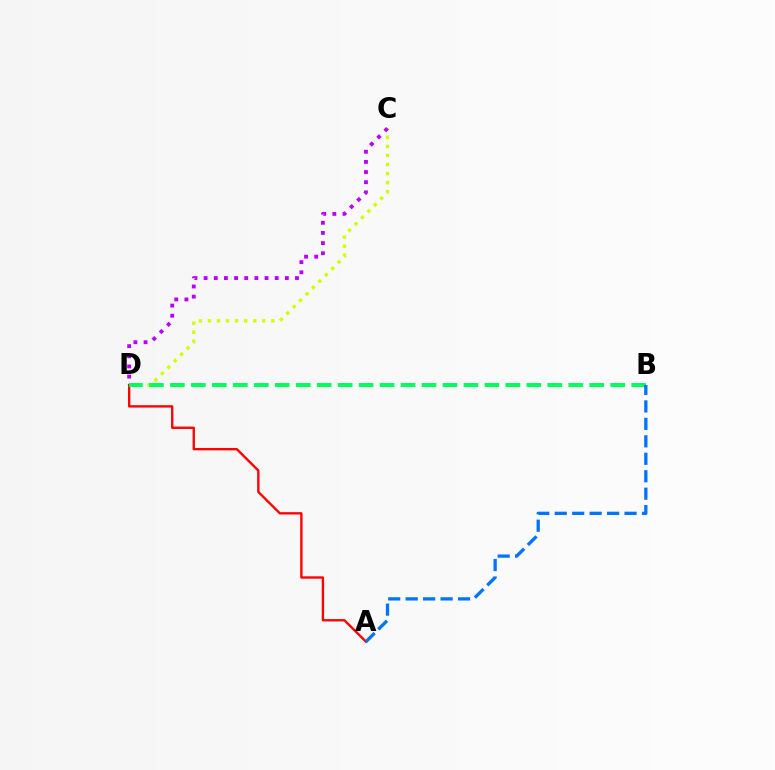{('A', 'D'): [{'color': '#ff0000', 'line_style': 'solid', 'thickness': 1.69}], ('C', 'D'): [{'color': '#d1ff00', 'line_style': 'dotted', 'thickness': 2.46}, {'color': '#b900ff', 'line_style': 'dotted', 'thickness': 2.76}], ('B', 'D'): [{'color': '#00ff5c', 'line_style': 'dashed', 'thickness': 2.85}], ('A', 'B'): [{'color': '#0074ff', 'line_style': 'dashed', 'thickness': 2.37}]}